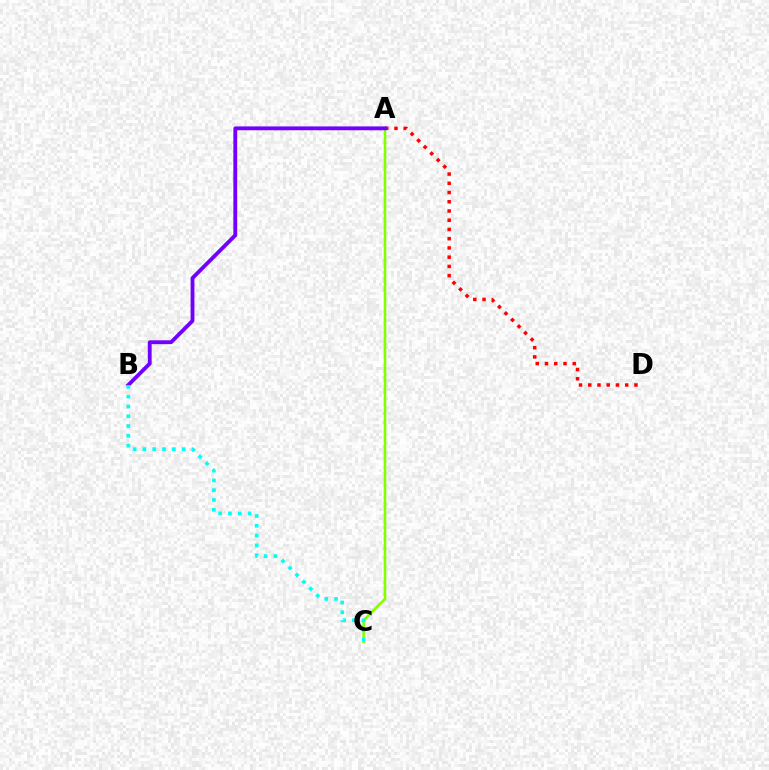{('A', 'D'): [{'color': '#ff0000', 'line_style': 'dotted', 'thickness': 2.51}], ('A', 'C'): [{'color': '#84ff00', 'line_style': 'solid', 'thickness': 1.87}], ('A', 'B'): [{'color': '#7200ff', 'line_style': 'solid', 'thickness': 2.76}], ('B', 'C'): [{'color': '#00fff6', 'line_style': 'dotted', 'thickness': 2.66}]}